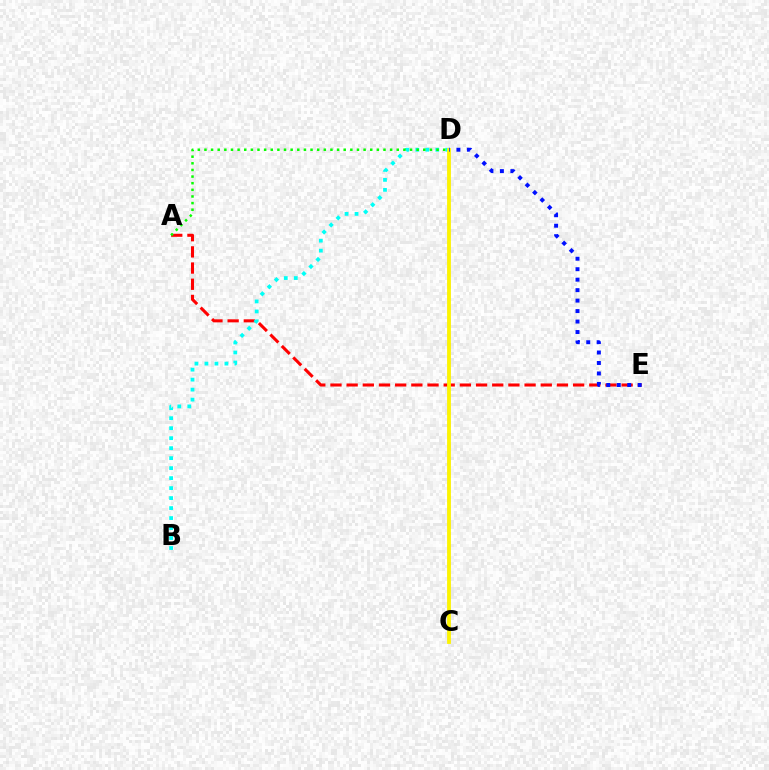{('A', 'E'): [{'color': '#ff0000', 'line_style': 'dashed', 'thickness': 2.2}], ('B', 'D'): [{'color': '#00fff6', 'line_style': 'dotted', 'thickness': 2.71}], ('C', 'D'): [{'color': '#ee00ff', 'line_style': 'dashed', 'thickness': 1.72}, {'color': '#fcf500', 'line_style': 'solid', 'thickness': 2.73}], ('D', 'E'): [{'color': '#0010ff', 'line_style': 'dotted', 'thickness': 2.84}], ('A', 'D'): [{'color': '#08ff00', 'line_style': 'dotted', 'thickness': 1.8}]}